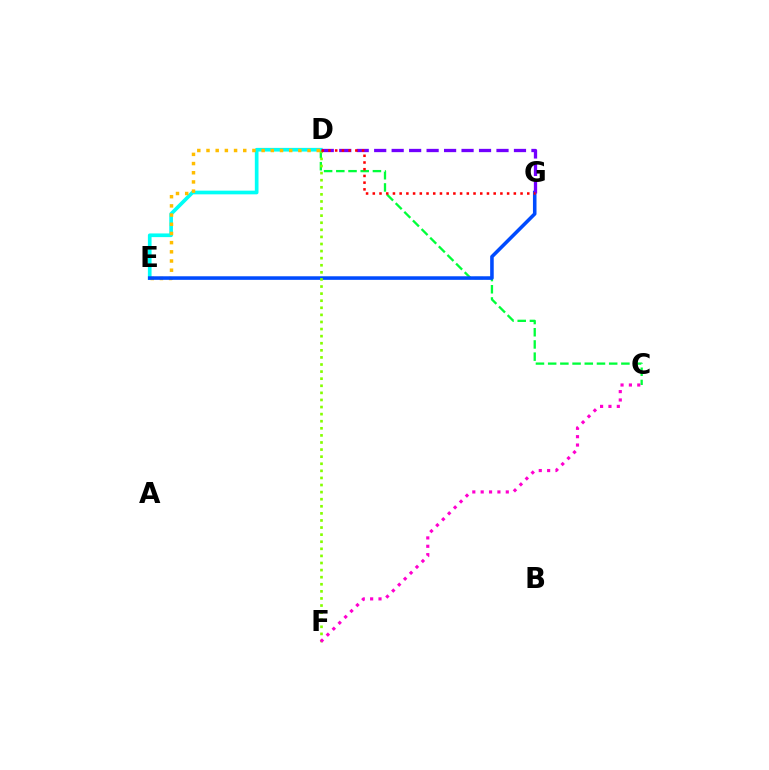{('C', 'D'): [{'color': '#00ff39', 'line_style': 'dashed', 'thickness': 1.66}], ('D', 'E'): [{'color': '#00fff6', 'line_style': 'solid', 'thickness': 2.65}, {'color': '#ffbd00', 'line_style': 'dotted', 'thickness': 2.5}], ('E', 'G'): [{'color': '#004bff', 'line_style': 'solid', 'thickness': 2.57}], ('D', 'F'): [{'color': '#84ff00', 'line_style': 'dotted', 'thickness': 1.93}], ('D', 'G'): [{'color': '#7200ff', 'line_style': 'dashed', 'thickness': 2.37}, {'color': '#ff0000', 'line_style': 'dotted', 'thickness': 1.82}], ('C', 'F'): [{'color': '#ff00cf', 'line_style': 'dotted', 'thickness': 2.27}]}